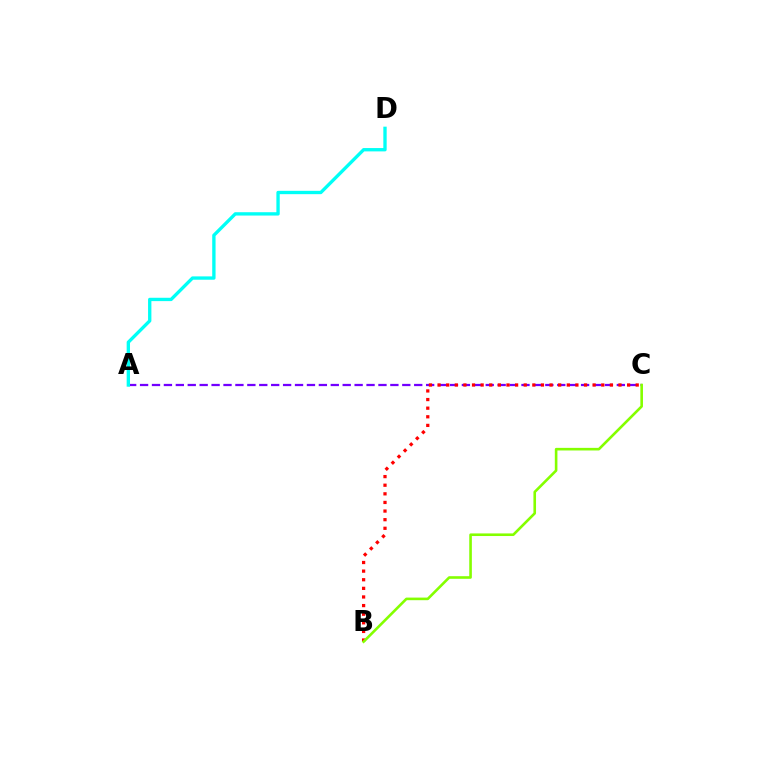{('A', 'C'): [{'color': '#7200ff', 'line_style': 'dashed', 'thickness': 1.62}], ('B', 'C'): [{'color': '#ff0000', 'line_style': 'dotted', 'thickness': 2.34}, {'color': '#84ff00', 'line_style': 'solid', 'thickness': 1.88}], ('A', 'D'): [{'color': '#00fff6', 'line_style': 'solid', 'thickness': 2.4}]}